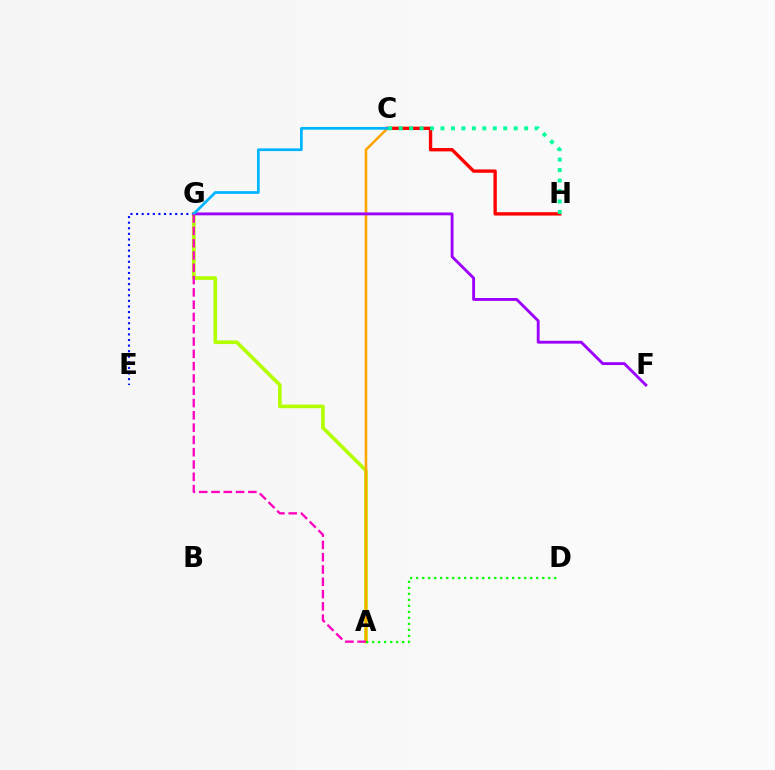{('A', 'G'): [{'color': '#b3ff00', 'line_style': 'solid', 'thickness': 2.63}, {'color': '#ff00bd', 'line_style': 'dashed', 'thickness': 1.67}], ('C', 'H'): [{'color': '#ff0000', 'line_style': 'solid', 'thickness': 2.41}, {'color': '#00ff9d', 'line_style': 'dotted', 'thickness': 2.84}], ('E', 'G'): [{'color': '#0010ff', 'line_style': 'dotted', 'thickness': 1.52}], ('A', 'C'): [{'color': '#ffa500', 'line_style': 'solid', 'thickness': 1.87}], ('F', 'G'): [{'color': '#9b00ff', 'line_style': 'solid', 'thickness': 2.06}], ('C', 'G'): [{'color': '#00b5ff', 'line_style': 'solid', 'thickness': 1.96}], ('A', 'D'): [{'color': '#08ff00', 'line_style': 'dotted', 'thickness': 1.63}]}